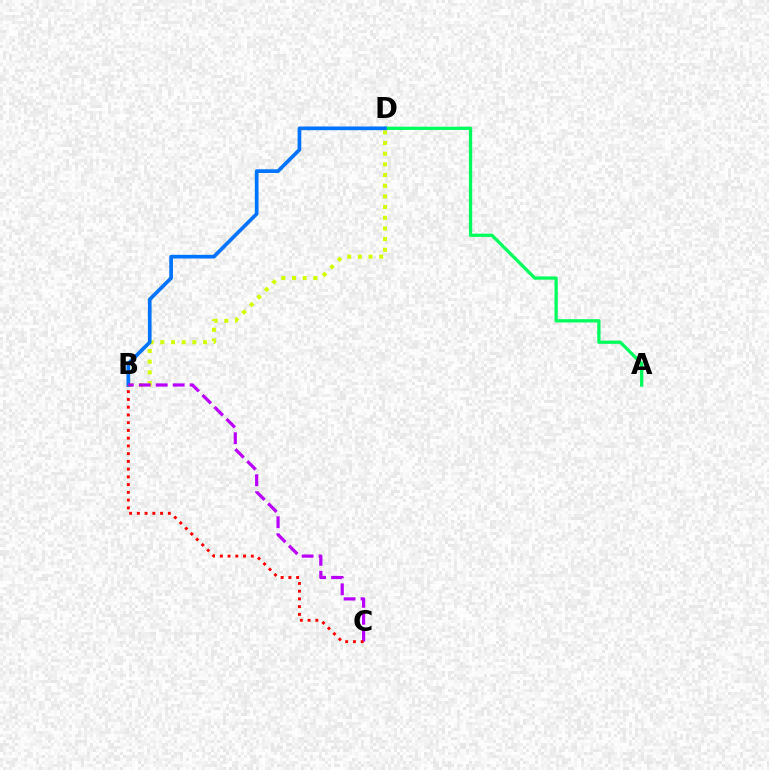{('B', 'D'): [{'color': '#d1ff00', 'line_style': 'dotted', 'thickness': 2.9}, {'color': '#0074ff', 'line_style': 'solid', 'thickness': 2.66}], ('A', 'D'): [{'color': '#00ff5c', 'line_style': 'solid', 'thickness': 2.36}], ('B', 'C'): [{'color': '#b900ff', 'line_style': 'dashed', 'thickness': 2.3}, {'color': '#ff0000', 'line_style': 'dotted', 'thickness': 2.1}]}